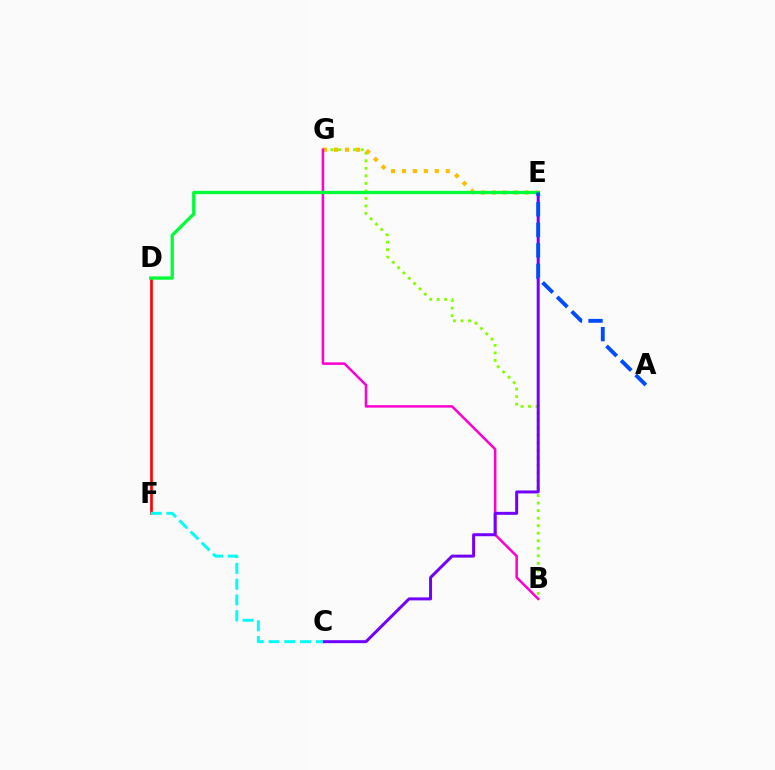{('D', 'F'): [{'color': '#ff0000', 'line_style': 'solid', 'thickness': 1.92}], ('B', 'G'): [{'color': '#84ff00', 'line_style': 'dotted', 'thickness': 2.05}, {'color': '#ff00cf', 'line_style': 'solid', 'thickness': 1.82}], ('E', 'G'): [{'color': '#ffbd00', 'line_style': 'dotted', 'thickness': 2.98}], ('C', 'E'): [{'color': '#7200ff', 'line_style': 'solid', 'thickness': 2.15}], ('C', 'F'): [{'color': '#00fff6', 'line_style': 'dashed', 'thickness': 2.14}], ('D', 'E'): [{'color': '#00ff39', 'line_style': 'solid', 'thickness': 2.38}], ('A', 'E'): [{'color': '#004bff', 'line_style': 'dashed', 'thickness': 2.79}]}